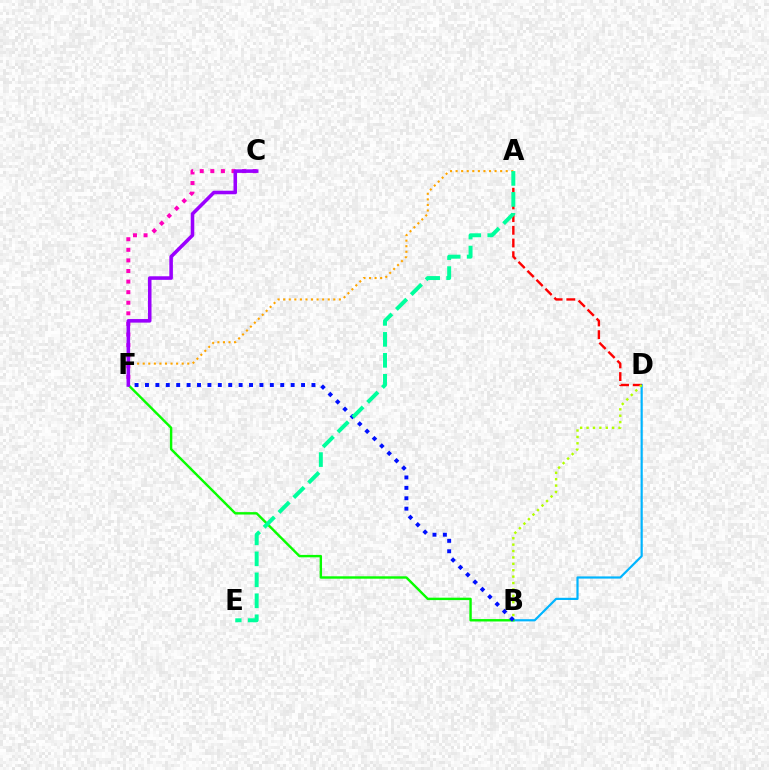{('A', 'F'): [{'color': '#ffa500', 'line_style': 'dotted', 'thickness': 1.51}], ('B', 'D'): [{'color': '#00b5ff', 'line_style': 'solid', 'thickness': 1.58}, {'color': '#b3ff00', 'line_style': 'dotted', 'thickness': 1.74}], ('A', 'D'): [{'color': '#ff0000', 'line_style': 'dashed', 'thickness': 1.72}], ('B', 'F'): [{'color': '#08ff00', 'line_style': 'solid', 'thickness': 1.73}, {'color': '#0010ff', 'line_style': 'dotted', 'thickness': 2.83}], ('A', 'E'): [{'color': '#00ff9d', 'line_style': 'dashed', 'thickness': 2.85}], ('C', 'F'): [{'color': '#ff00bd', 'line_style': 'dotted', 'thickness': 2.88}, {'color': '#9b00ff', 'line_style': 'solid', 'thickness': 2.57}]}